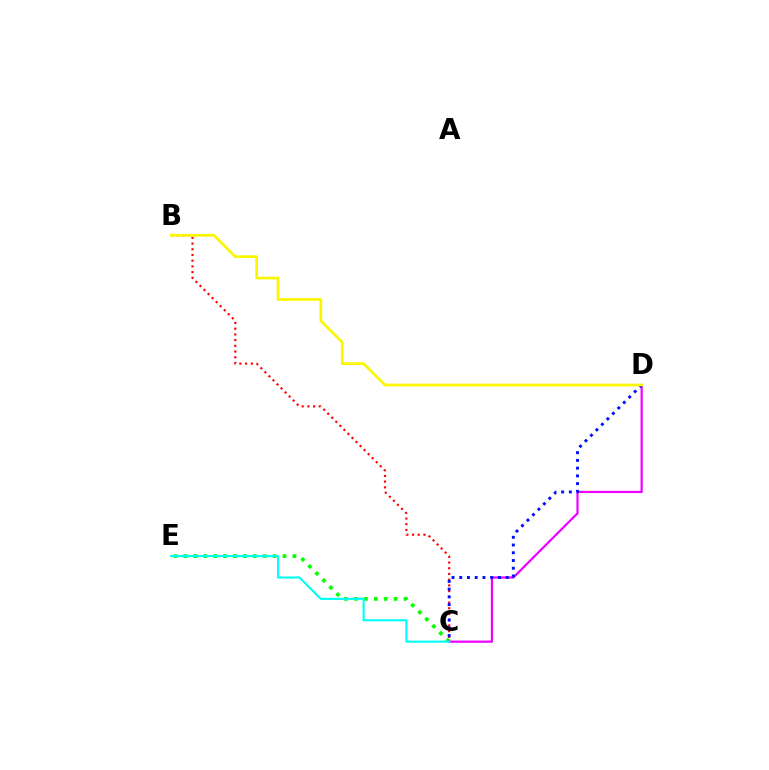{('C', 'E'): [{'color': '#08ff00', 'line_style': 'dotted', 'thickness': 2.69}, {'color': '#00fff6', 'line_style': 'solid', 'thickness': 1.53}], ('C', 'D'): [{'color': '#ee00ff', 'line_style': 'solid', 'thickness': 1.59}, {'color': '#0010ff', 'line_style': 'dotted', 'thickness': 2.1}], ('B', 'C'): [{'color': '#ff0000', 'line_style': 'dotted', 'thickness': 1.55}], ('B', 'D'): [{'color': '#fcf500', 'line_style': 'solid', 'thickness': 1.94}]}